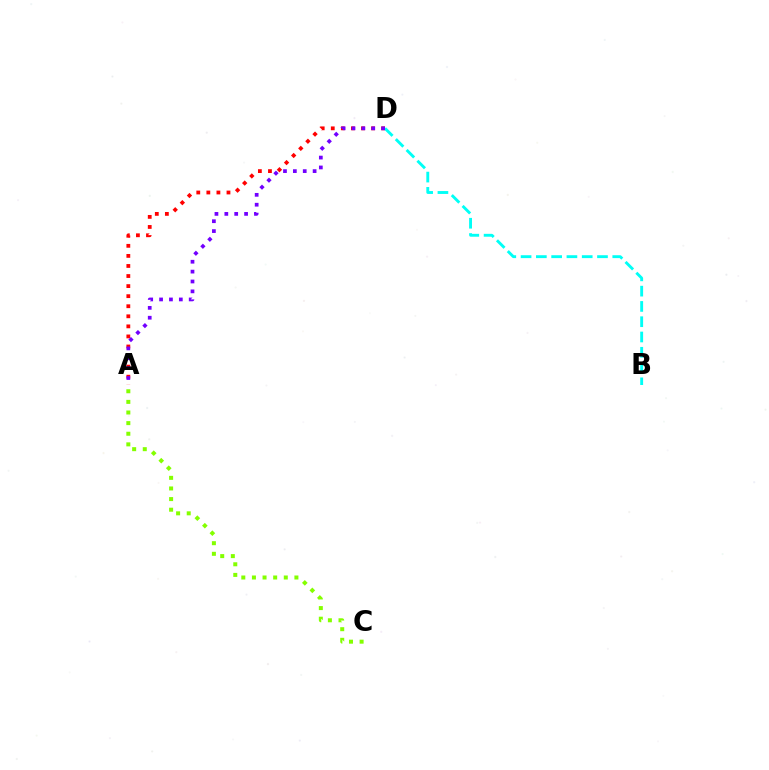{('A', 'D'): [{'color': '#ff0000', 'line_style': 'dotted', 'thickness': 2.74}, {'color': '#7200ff', 'line_style': 'dotted', 'thickness': 2.68}], ('A', 'C'): [{'color': '#84ff00', 'line_style': 'dotted', 'thickness': 2.89}], ('B', 'D'): [{'color': '#00fff6', 'line_style': 'dashed', 'thickness': 2.08}]}